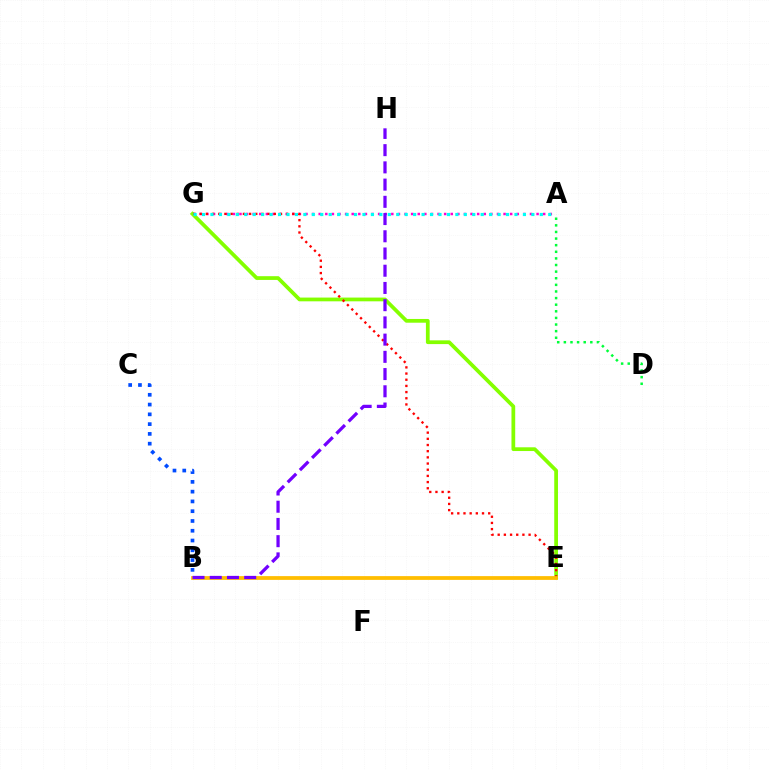{('A', 'G'): [{'color': '#ff00cf', 'line_style': 'dotted', 'thickness': 1.79}, {'color': '#00fff6', 'line_style': 'dotted', 'thickness': 2.29}], ('A', 'D'): [{'color': '#00ff39', 'line_style': 'dotted', 'thickness': 1.8}], ('E', 'G'): [{'color': '#84ff00', 'line_style': 'solid', 'thickness': 2.7}, {'color': '#ff0000', 'line_style': 'dotted', 'thickness': 1.68}], ('B', 'E'): [{'color': '#ffbd00', 'line_style': 'solid', 'thickness': 2.71}], ('B', 'H'): [{'color': '#7200ff', 'line_style': 'dashed', 'thickness': 2.34}], ('B', 'C'): [{'color': '#004bff', 'line_style': 'dotted', 'thickness': 2.66}]}